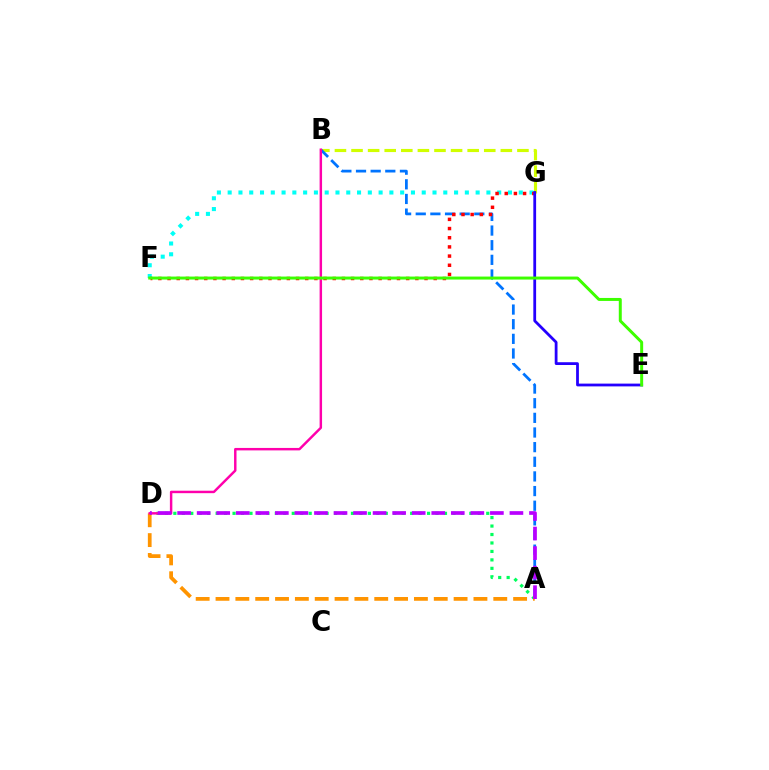{('F', 'G'): [{'color': '#00fff6', 'line_style': 'dotted', 'thickness': 2.93}, {'color': '#ff0000', 'line_style': 'dotted', 'thickness': 2.49}], ('B', 'G'): [{'color': '#d1ff00', 'line_style': 'dashed', 'thickness': 2.25}], ('A', 'B'): [{'color': '#0074ff', 'line_style': 'dashed', 'thickness': 1.99}], ('A', 'D'): [{'color': '#00ff5c', 'line_style': 'dotted', 'thickness': 2.3}, {'color': '#ff9400', 'line_style': 'dashed', 'thickness': 2.7}, {'color': '#b900ff', 'line_style': 'dashed', 'thickness': 2.66}], ('B', 'D'): [{'color': '#ff00ac', 'line_style': 'solid', 'thickness': 1.77}], ('E', 'G'): [{'color': '#2500ff', 'line_style': 'solid', 'thickness': 2.0}], ('E', 'F'): [{'color': '#3dff00', 'line_style': 'solid', 'thickness': 2.14}]}